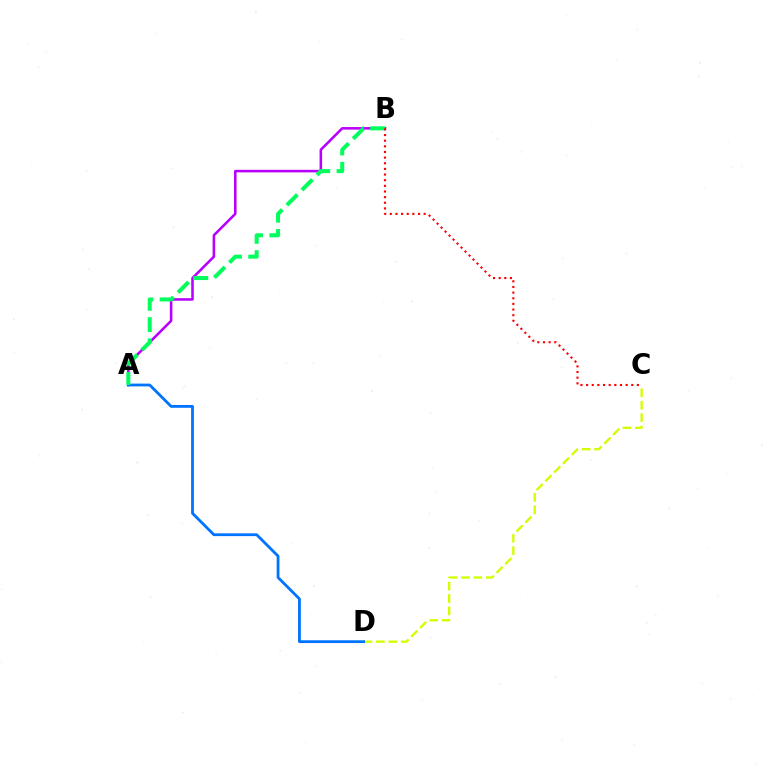{('A', 'B'): [{'color': '#b900ff', 'line_style': 'solid', 'thickness': 1.84}, {'color': '#00ff5c', 'line_style': 'dashed', 'thickness': 2.89}], ('C', 'D'): [{'color': '#d1ff00', 'line_style': 'dashed', 'thickness': 1.69}], ('A', 'D'): [{'color': '#0074ff', 'line_style': 'solid', 'thickness': 2.01}], ('B', 'C'): [{'color': '#ff0000', 'line_style': 'dotted', 'thickness': 1.53}]}